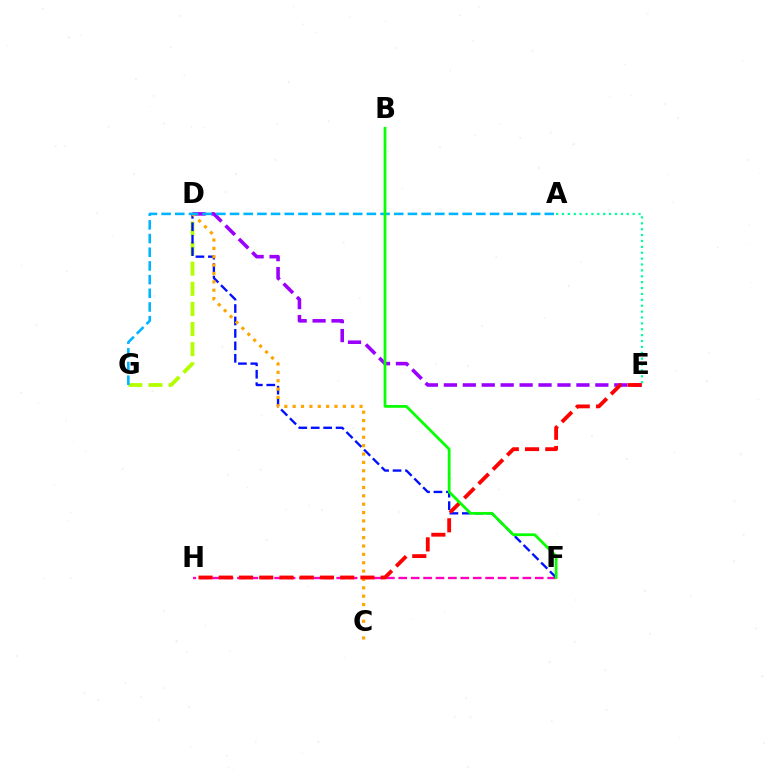{('F', 'H'): [{'color': '#ff00bd', 'line_style': 'dashed', 'thickness': 1.69}], ('A', 'E'): [{'color': '#00ff9d', 'line_style': 'dotted', 'thickness': 1.6}], ('D', 'G'): [{'color': '#b3ff00', 'line_style': 'dashed', 'thickness': 2.73}], ('D', 'F'): [{'color': '#0010ff', 'line_style': 'dashed', 'thickness': 1.69}], ('D', 'E'): [{'color': '#9b00ff', 'line_style': 'dashed', 'thickness': 2.57}], ('C', 'D'): [{'color': '#ffa500', 'line_style': 'dotted', 'thickness': 2.27}], ('E', 'H'): [{'color': '#ff0000', 'line_style': 'dashed', 'thickness': 2.75}], ('A', 'G'): [{'color': '#00b5ff', 'line_style': 'dashed', 'thickness': 1.86}], ('B', 'F'): [{'color': '#08ff00', 'line_style': 'solid', 'thickness': 1.99}]}